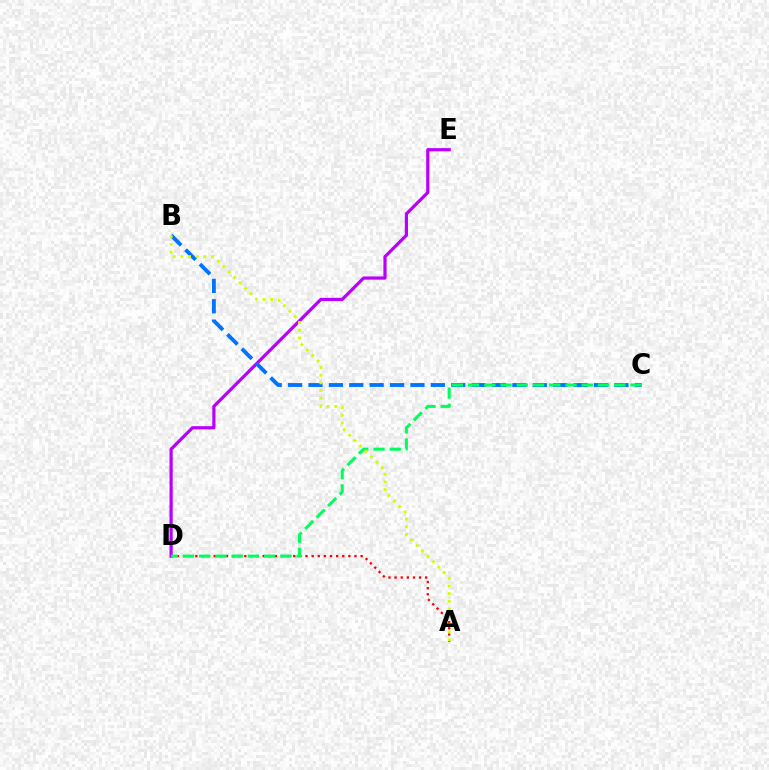{('D', 'E'): [{'color': '#b900ff', 'line_style': 'solid', 'thickness': 2.31}], ('B', 'C'): [{'color': '#0074ff', 'line_style': 'dashed', 'thickness': 2.77}], ('A', 'D'): [{'color': '#ff0000', 'line_style': 'dotted', 'thickness': 1.66}], ('C', 'D'): [{'color': '#00ff5c', 'line_style': 'dashed', 'thickness': 2.21}], ('A', 'B'): [{'color': '#d1ff00', 'line_style': 'dotted', 'thickness': 2.09}]}